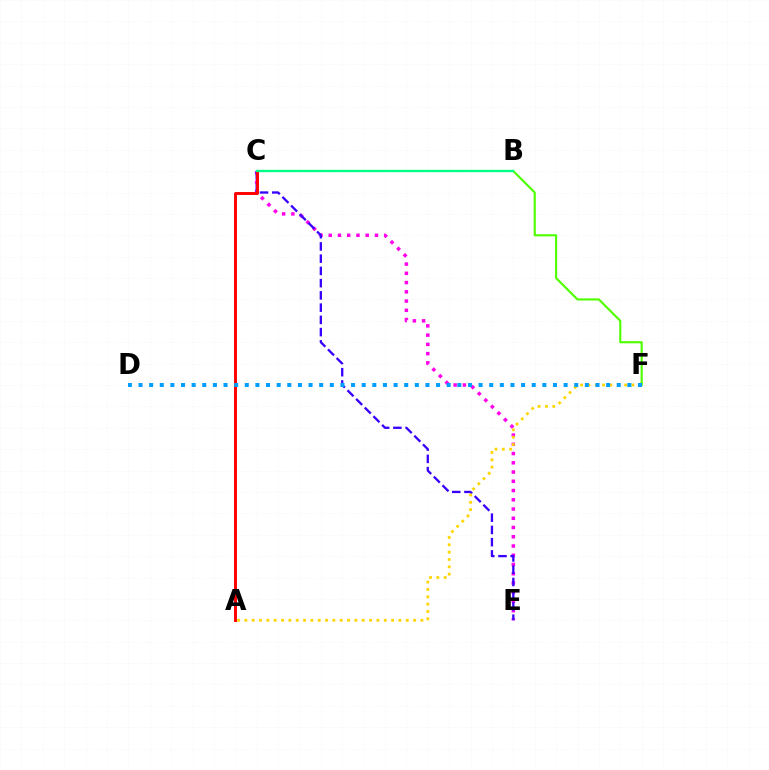{('C', 'E'): [{'color': '#ff00ed', 'line_style': 'dotted', 'thickness': 2.51}, {'color': '#3700ff', 'line_style': 'dashed', 'thickness': 1.66}], ('A', 'C'): [{'color': '#ff0000', 'line_style': 'solid', 'thickness': 2.11}], ('B', 'F'): [{'color': '#4fff00', 'line_style': 'solid', 'thickness': 1.54}], ('A', 'F'): [{'color': '#ffd500', 'line_style': 'dotted', 'thickness': 1.99}], ('B', 'C'): [{'color': '#00ff86', 'line_style': 'solid', 'thickness': 1.68}], ('D', 'F'): [{'color': '#009eff', 'line_style': 'dotted', 'thickness': 2.89}]}